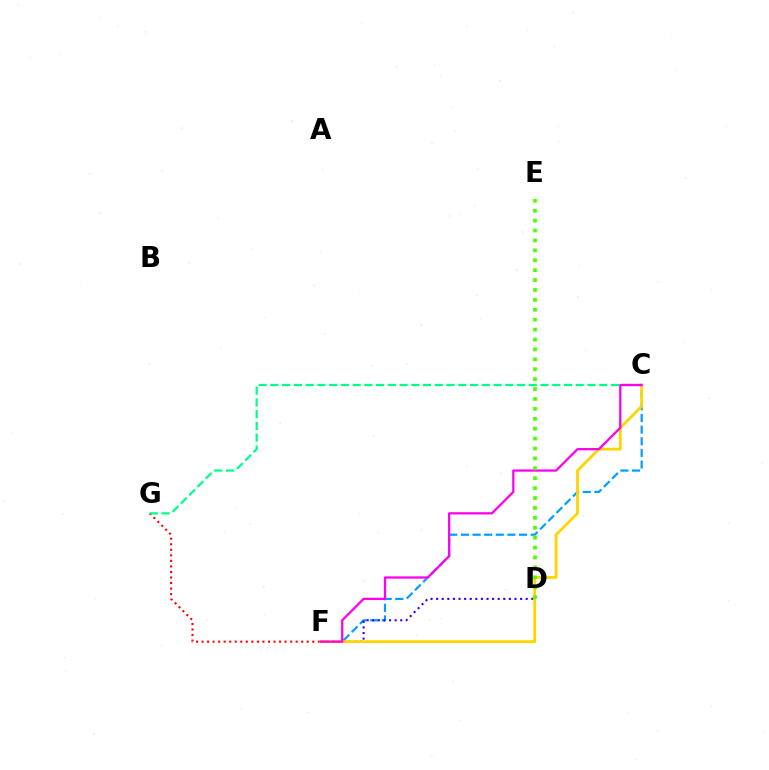{('C', 'F'): [{'color': '#009eff', 'line_style': 'dashed', 'thickness': 1.58}, {'color': '#ffd500', 'line_style': 'solid', 'thickness': 2.01}, {'color': '#ff00ed', 'line_style': 'solid', 'thickness': 1.64}], ('F', 'G'): [{'color': '#ff0000', 'line_style': 'dotted', 'thickness': 1.5}], ('D', 'F'): [{'color': '#3700ff', 'line_style': 'dotted', 'thickness': 1.52}], ('C', 'G'): [{'color': '#00ff86', 'line_style': 'dashed', 'thickness': 1.6}], ('D', 'E'): [{'color': '#4fff00', 'line_style': 'dotted', 'thickness': 2.69}]}